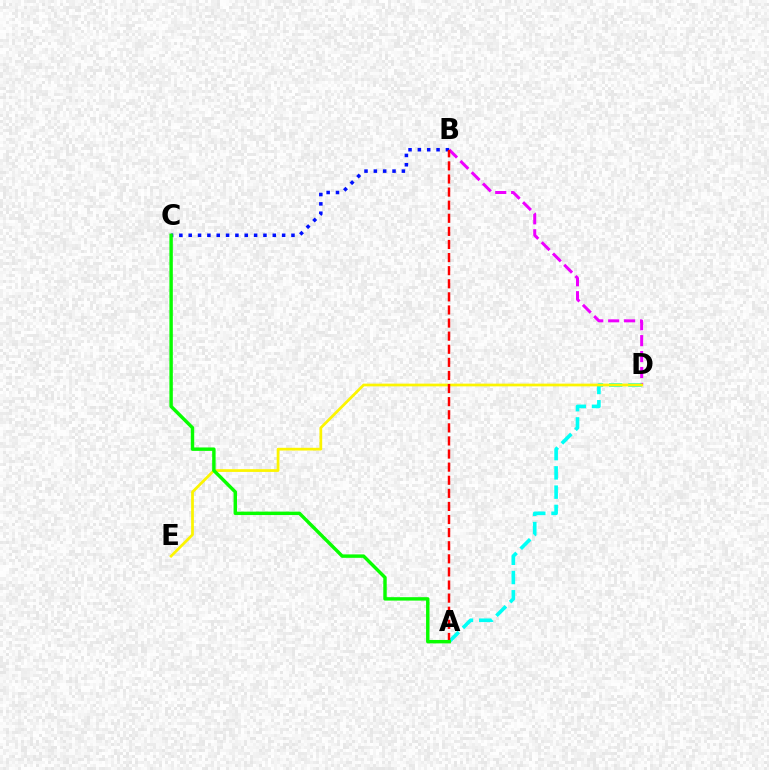{('B', 'D'): [{'color': '#ee00ff', 'line_style': 'dashed', 'thickness': 2.16}], ('A', 'D'): [{'color': '#00fff6', 'line_style': 'dashed', 'thickness': 2.62}], ('D', 'E'): [{'color': '#fcf500', 'line_style': 'solid', 'thickness': 1.97}], ('B', 'C'): [{'color': '#0010ff', 'line_style': 'dotted', 'thickness': 2.54}], ('A', 'B'): [{'color': '#ff0000', 'line_style': 'dashed', 'thickness': 1.78}], ('A', 'C'): [{'color': '#08ff00', 'line_style': 'solid', 'thickness': 2.47}]}